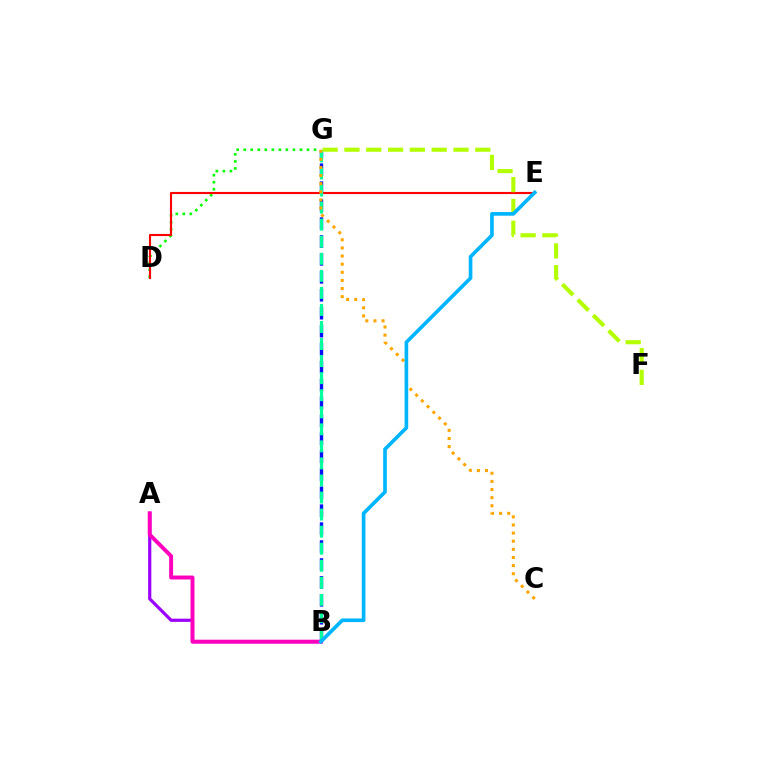{('D', 'G'): [{'color': '#08ff00', 'line_style': 'dotted', 'thickness': 1.91}], ('B', 'G'): [{'color': '#0010ff', 'line_style': 'dashed', 'thickness': 2.44}, {'color': '#00ff9d', 'line_style': 'dashed', 'thickness': 2.32}], ('A', 'B'): [{'color': '#9b00ff', 'line_style': 'solid', 'thickness': 2.3}, {'color': '#ff00bd', 'line_style': 'solid', 'thickness': 2.83}], ('D', 'E'): [{'color': '#ff0000', 'line_style': 'solid', 'thickness': 1.52}], ('C', 'G'): [{'color': '#ffa500', 'line_style': 'dotted', 'thickness': 2.21}], ('F', 'G'): [{'color': '#b3ff00', 'line_style': 'dashed', 'thickness': 2.96}], ('B', 'E'): [{'color': '#00b5ff', 'line_style': 'solid', 'thickness': 2.63}]}